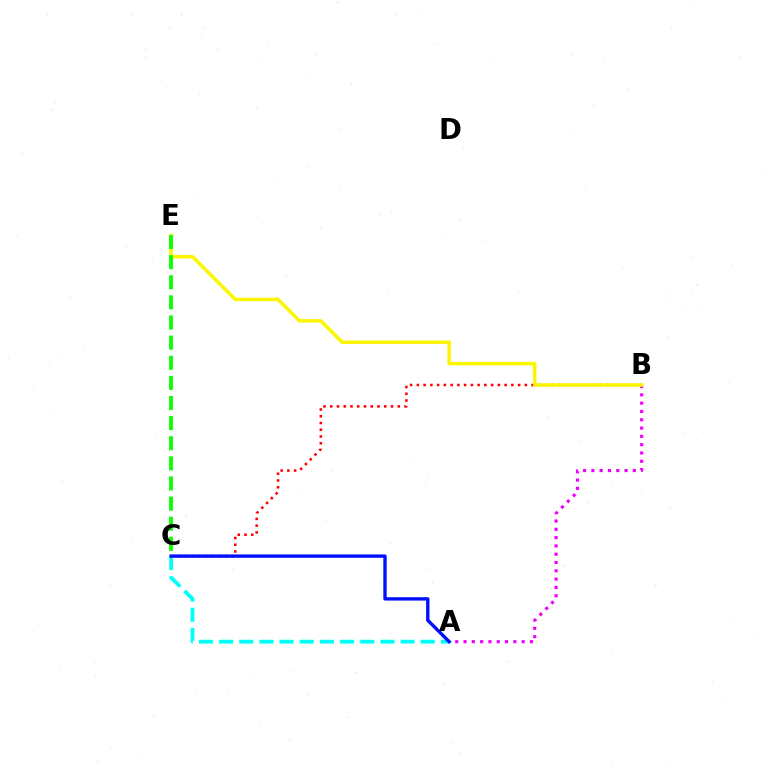{('B', 'C'): [{'color': '#ff0000', 'line_style': 'dotted', 'thickness': 1.83}], ('A', 'C'): [{'color': '#00fff6', 'line_style': 'dashed', 'thickness': 2.74}, {'color': '#0010ff', 'line_style': 'solid', 'thickness': 2.43}], ('A', 'B'): [{'color': '#ee00ff', 'line_style': 'dotted', 'thickness': 2.25}], ('B', 'E'): [{'color': '#fcf500', 'line_style': 'solid', 'thickness': 2.53}], ('C', 'E'): [{'color': '#08ff00', 'line_style': 'dashed', 'thickness': 2.73}]}